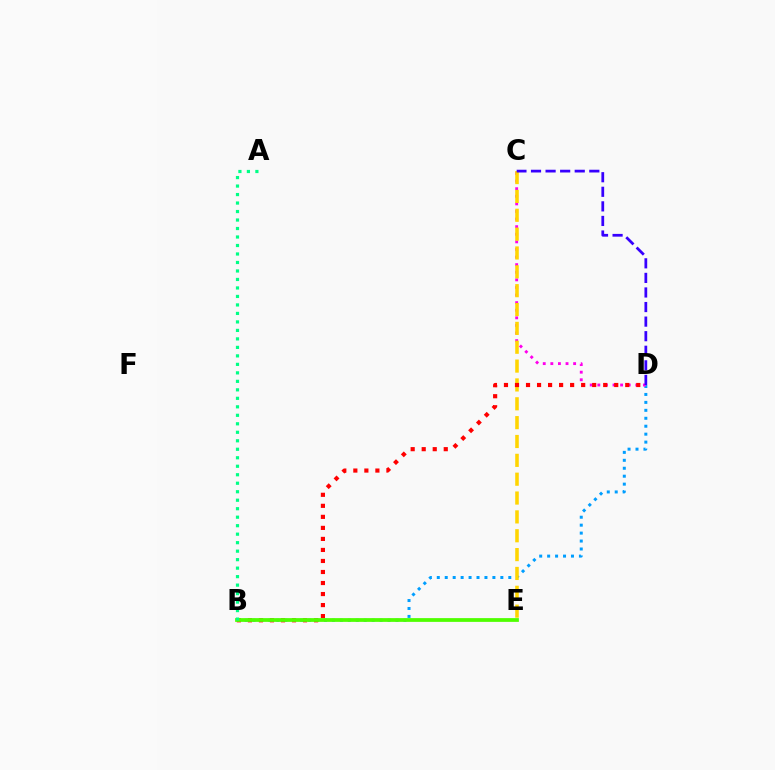{('B', 'D'): [{'color': '#009eff', 'line_style': 'dotted', 'thickness': 2.16}, {'color': '#ff0000', 'line_style': 'dotted', 'thickness': 3.0}], ('C', 'D'): [{'color': '#ff00ed', 'line_style': 'dotted', 'thickness': 2.06}, {'color': '#3700ff', 'line_style': 'dashed', 'thickness': 1.98}], ('C', 'E'): [{'color': '#ffd500', 'line_style': 'dashed', 'thickness': 2.56}], ('B', 'E'): [{'color': '#4fff00', 'line_style': 'solid', 'thickness': 2.71}], ('A', 'B'): [{'color': '#00ff86', 'line_style': 'dotted', 'thickness': 2.31}]}